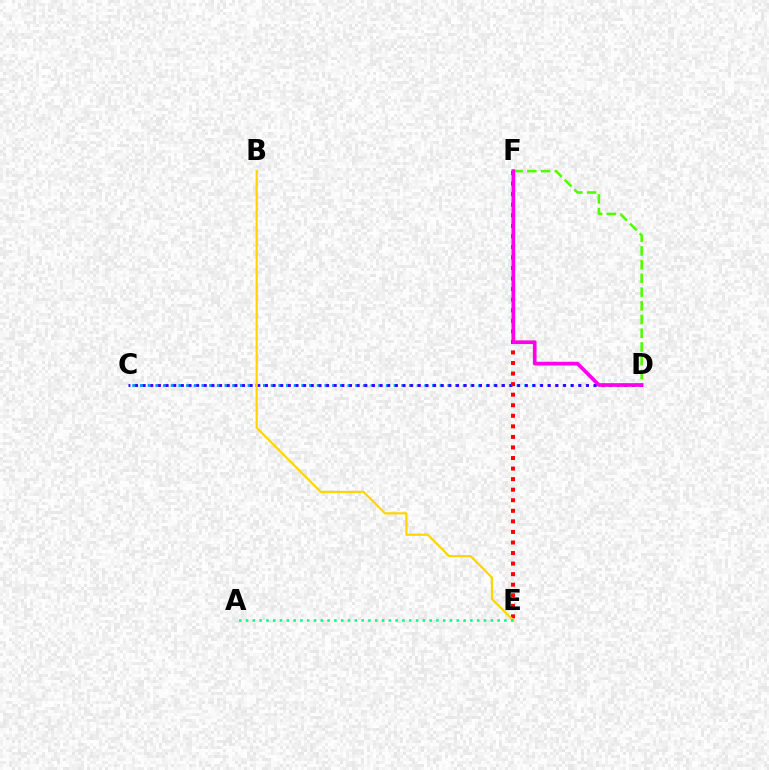{('C', 'D'): [{'color': '#009eff', 'line_style': 'dotted', 'thickness': 2.09}, {'color': '#3700ff', 'line_style': 'dotted', 'thickness': 2.08}], ('E', 'F'): [{'color': '#ff0000', 'line_style': 'dotted', 'thickness': 2.87}], ('D', 'F'): [{'color': '#4fff00', 'line_style': 'dashed', 'thickness': 1.86}, {'color': '#ff00ed', 'line_style': 'solid', 'thickness': 2.66}], ('B', 'E'): [{'color': '#ffd500', 'line_style': 'solid', 'thickness': 1.56}], ('A', 'E'): [{'color': '#00ff86', 'line_style': 'dotted', 'thickness': 1.85}]}